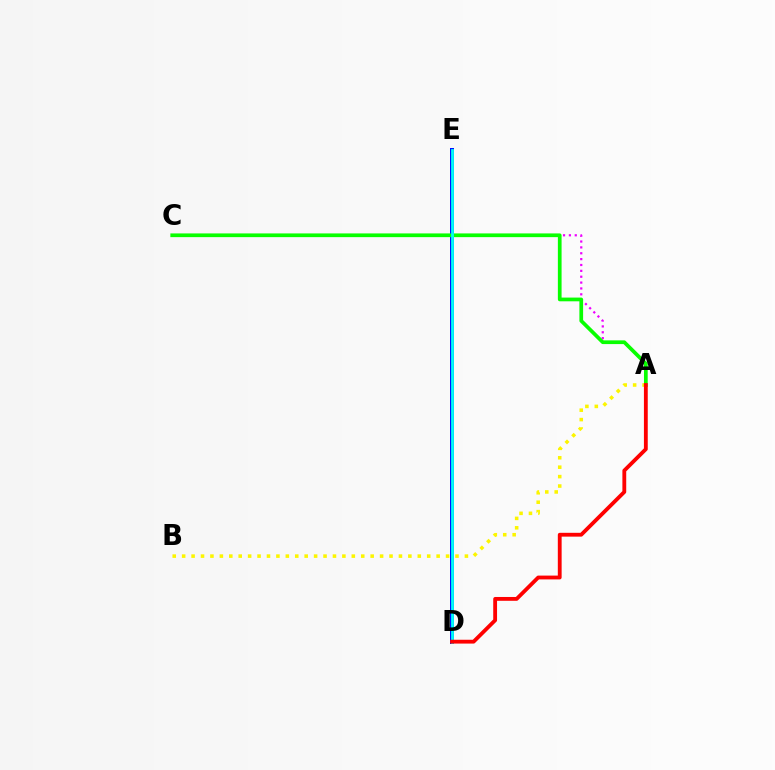{('A', 'C'): [{'color': '#ee00ff', 'line_style': 'dotted', 'thickness': 1.59}, {'color': '#08ff00', 'line_style': 'solid', 'thickness': 2.68}], ('A', 'B'): [{'color': '#fcf500', 'line_style': 'dotted', 'thickness': 2.56}], ('D', 'E'): [{'color': '#0010ff', 'line_style': 'solid', 'thickness': 2.88}, {'color': '#00fff6', 'line_style': 'solid', 'thickness': 1.99}], ('A', 'D'): [{'color': '#ff0000', 'line_style': 'solid', 'thickness': 2.75}]}